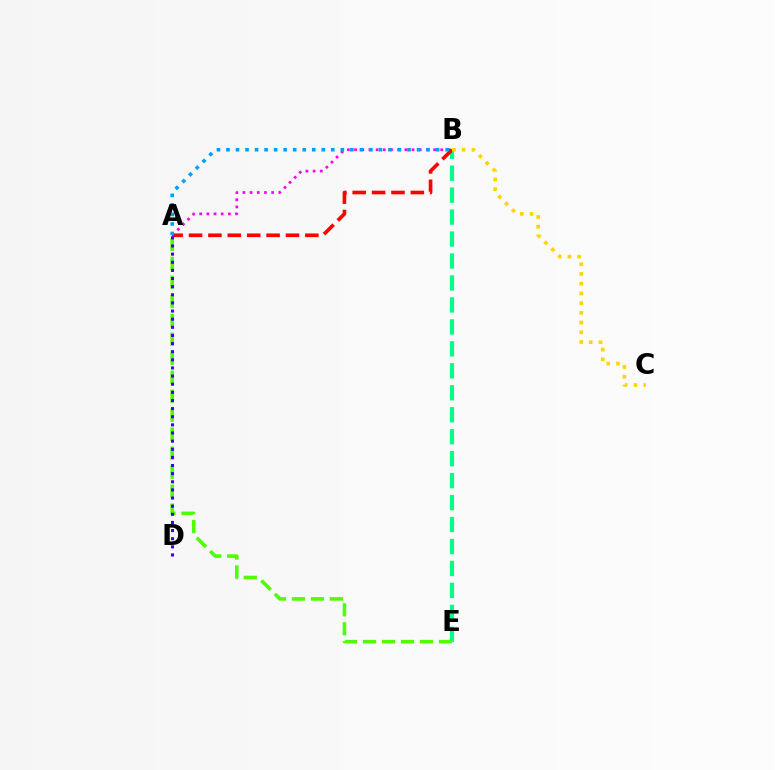{('A', 'B'): [{'color': '#ff00ed', 'line_style': 'dotted', 'thickness': 1.95}, {'color': '#ff0000', 'line_style': 'dashed', 'thickness': 2.63}, {'color': '#009eff', 'line_style': 'dotted', 'thickness': 2.59}], ('B', 'E'): [{'color': '#00ff86', 'line_style': 'dashed', 'thickness': 2.98}], ('A', 'E'): [{'color': '#4fff00', 'line_style': 'dashed', 'thickness': 2.58}], ('A', 'D'): [{'color': '#3700ff', 'line_style': 'dotted', 'thickness': 2.21}], ('B', 'C'): [{'color': '#ffd500', 'line_style': 'dotted', 'thickness': 2.64}]}